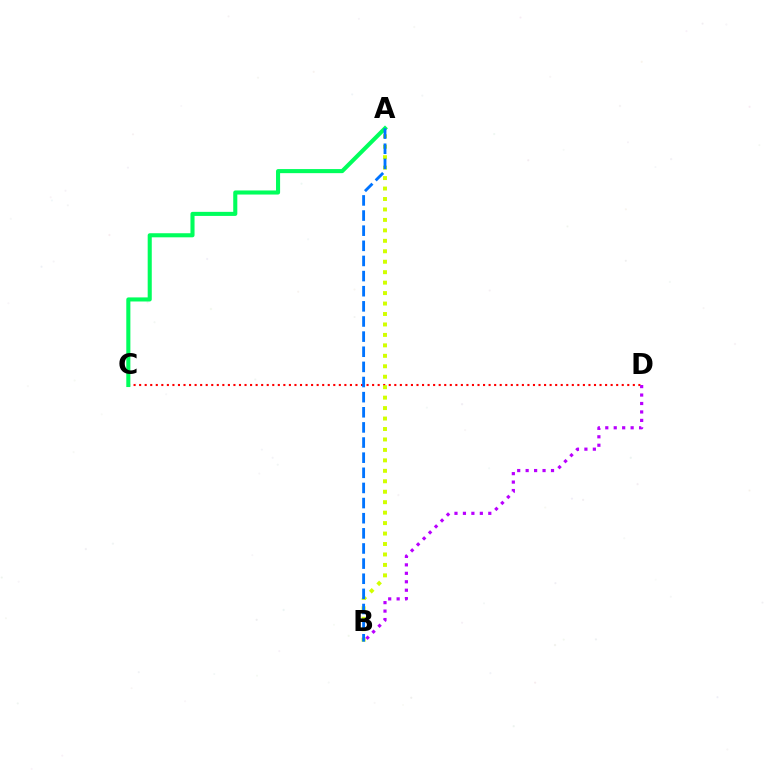{('C', 'D'): [{'color': '#ff0000', 'line_style': 'dotted', 'thickness': 1.51}], ('A', 'C'): [{'color': '#00ff5c', 'line_style': 'solid', 'thickness': 2.94}], ('A', 'B'): [{'color': '#d1ff00', 'line_style': 'dotted', 'thickness': 2.84}, {'color': '#0074ff', 'line_style': 'dashed', 'thickness': 2.06}], ('B', 'D'): [{'color': '#b900ff', 'line_style': 'dotted', 'thickness': 2.3}]}